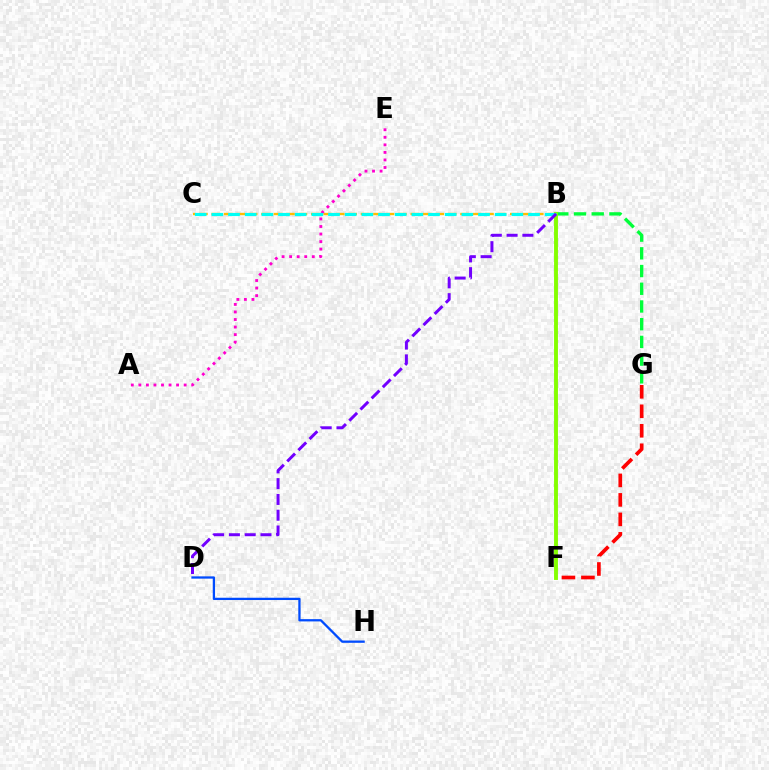{('B', 'C'): [{'color': '#ffbd00', 'line_style': 'dashed', 'thickness': 1.69}, {'color': '#00fff6', 'line_style': 'dashed', 'thickness': 2.26}], ('D', 'H'): [{'color': '#004bff', 'line_style': 'solid', 'thickness': 1.64}], ('B', 'G'): [{'color': '#00ff39', 'line_style': 'dashed', 'thickness': 2.41}], ('A', 'E'): [{'color': '#ff00cf', 'line_style': 'dotted', 'thickness': 2.05}], ('B', 'F'): [{'color': '#84ff00', 'line_style': 'solid', 'thickness': 2.79}], ('B', 'D'): [{'color': '#7200ff', 'line_style': 'dashed', 'thickness': 2.14}], ('F', 'G'): [{'color': '#ff0000', 'line_style': 'dashed', 'thickness': 2.65}]}